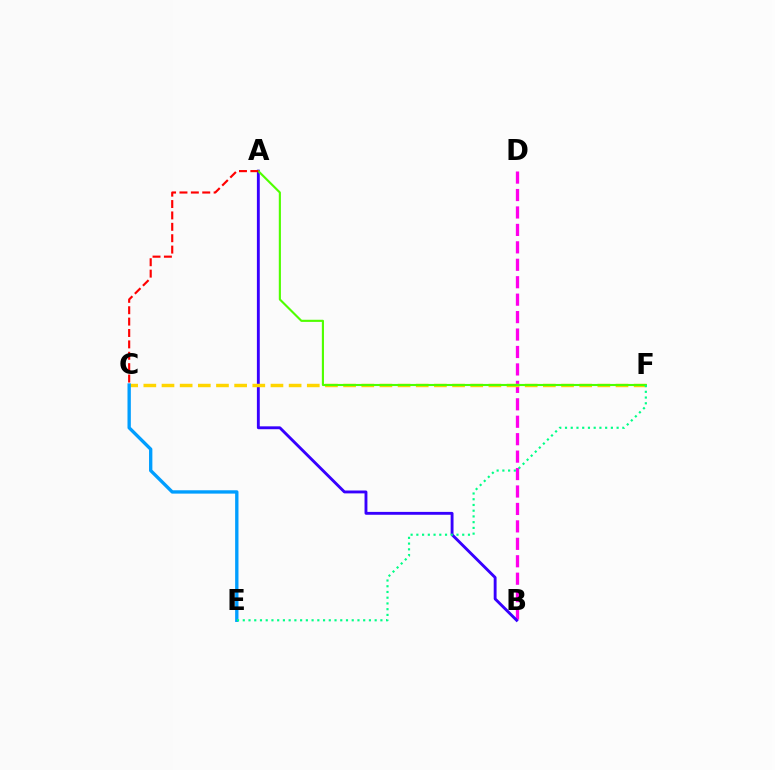{('B', 'D'): [{'color': '#ff00ed', 'line_style': 'dashed', 'thickness': 2.37}], ('A', 'B'): [{'color': '#3700ff', 'line_style': 'solid', 'thickness': 2.07}], ('C', 'F'): [{'color': '#ffd500', 'line_style': 'dashed', 'thickness': 2.47}], ('C', 'E'): [{'color': '#009eff', 'line_style': 'solid', 'thickness': 2.41}], ('A', 'F'): [{'color': '#4fff00', 'line_style': 'solid', 'thickness': 1.53}], ('E', 'F'): [{'color': '#00ff86', 'line_style': 'dotted', 'thickness': 1.56}], ('A', 'C'): [{'color': '#ff0000', 'line_style': 'dashed', 'thickness': 1.55}]}